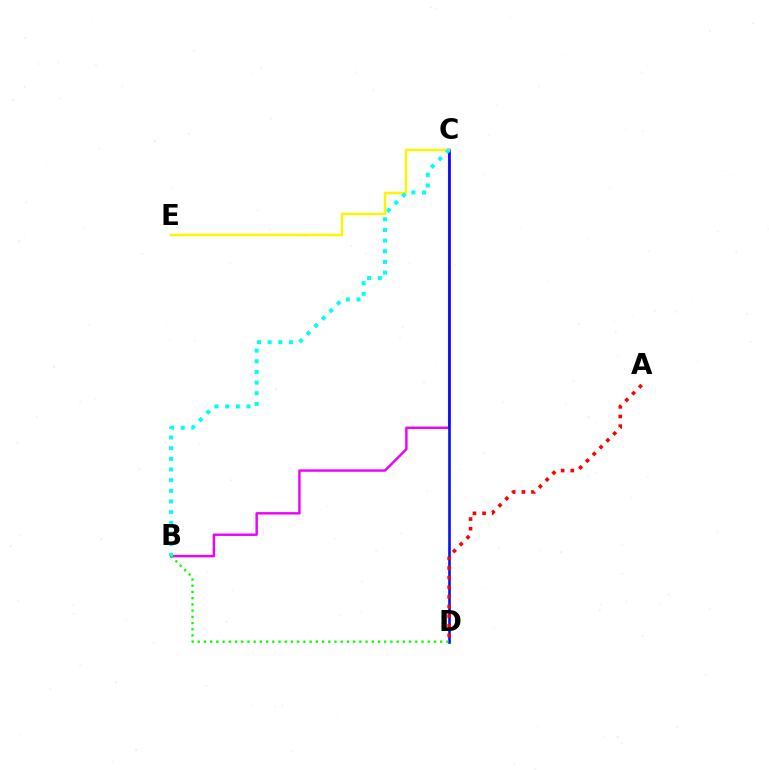{('B', 'C'): [{'color': '#ee00ff', 'line_style': 'solid', 'thickness': 1.76}, {'color': '#00fff6', 'line_style': 'dotted', 'thickness': 2.9}], ('C', 'D'): [{'color': '#0010ff', 'line_style': 'solid', 'thickness': 1.88}], ('B', 'D'): [{'color': '#08ff00', 'line_style': 'dotted', 'thickness': 1.69}], ('C', 'E'): [{'color': '#fcf500', 'line_style': 'solid', 'thickness': 1.8}], ('A', 'D'): [{'color': '#ff0000', 'line_style': 'dotted', 'thickness': 2.62}]}